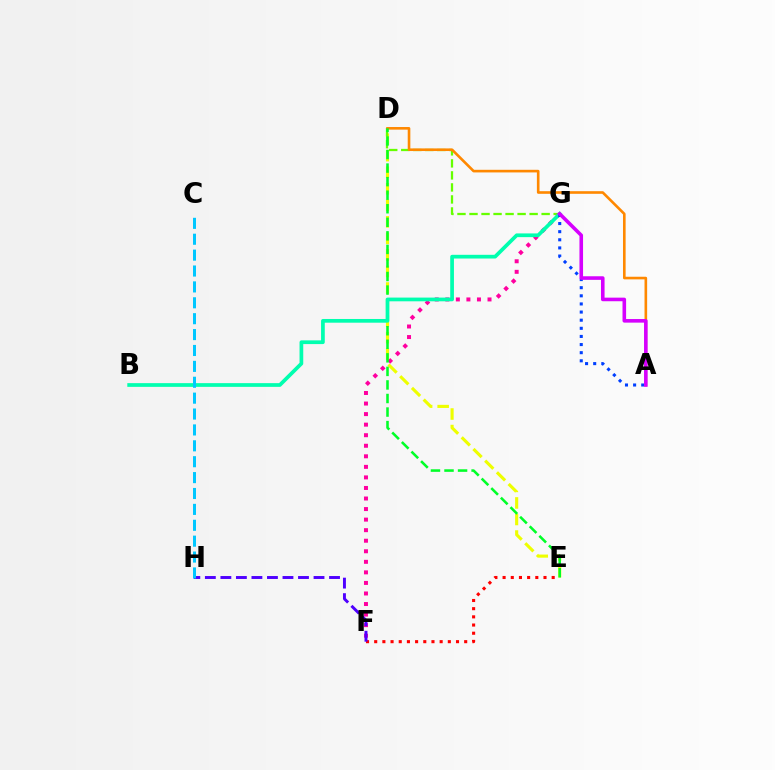{('D', 'E'): [{'color': '#eeff00', 'line_style': 'dashed', 'thickness': 2.25}, {'color': '#00ff27', 'line_style': 'dashed', 'thickness': 1.84}], ('D', 'G'): [{'color': '#66ff00', 'line_style': 'dashed', 'thickness': 1.63}], ('A', 'D'): [{'color': '#ff8800', 'line_style': 'solid', 'thickness': 1.89}], ('F', 'G'): [{'color': '#ff00a0', 'line_style': 'dotted', 'thickness': 2.87}], ('E', 'F'): [{'color': '#ff0000', 'line_style': 'dotted', 'thickness': 2.22}], ('F', 'H'): [{'color': '#4f00ff', 'line_style': 'dashed', 'thickness': 2.11}], ('B', 'G'): [{'color': '#00ffaf', 'line_style': 'solid', 'thickness': 2.68}], ('A', 'G'): [{'color': '#003fff', 'line_style': 'dotted', 'thickness': 2.21}, {'color': '#d600ff', 'line_style': 'solid', 'thickness': 2.58}], ('C', 'H'): [{'color': '#00c7ff', 'line_style': 'dashed', 'thickness': 2.16}]}